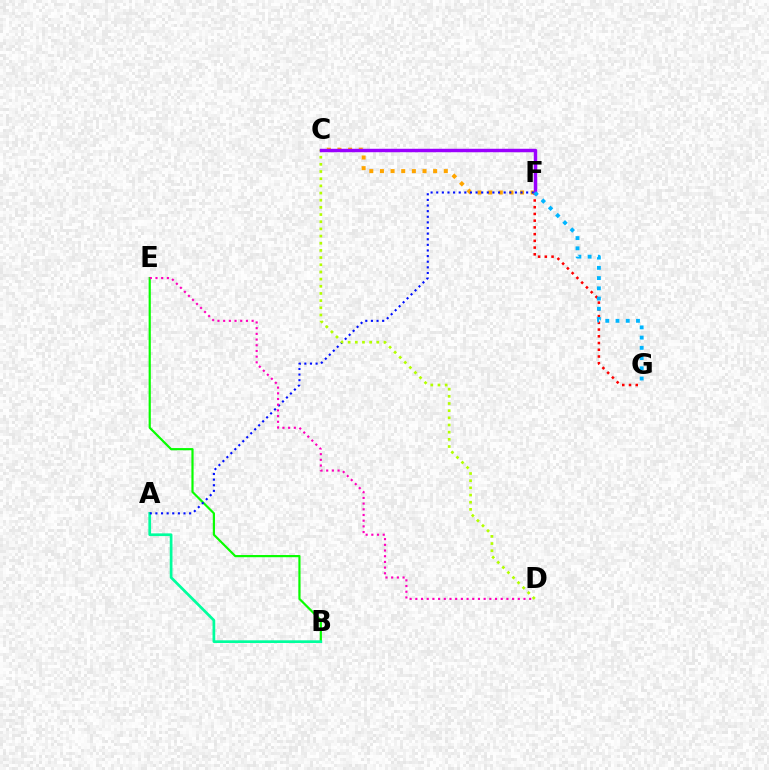{('F', 'G'): [{'color': '#ff0000', 'line_style': 'dotted', 'thickness': 1.83}, {'color': '#00b5ff', 'line_style': 'dotted', 'thickness': 2.78}], ('B', 'E'): [{'color': '#08ff00', 'line_style': 'solid', 'thickness': 1.58}], ('A', 'B'): [{'color': '#00ff9d', 'line_style': 'solid', 'thickness': 1.95}], ('C', 'F'): [{'color': '#ffa500', 'line_style': 'dotted', 'thickness': 2.89}, {'color': '#9b00ff', 'line_style': 'solid', 'thickness': 2.48}], ('A', 'F'): [{'color': '#0010ff', 'line_style': 'dotted', 'thickness': 1.53}], ('C', 'D'): [{'color': '#b3ff00', 'line_style': 'dotted', 'thickness': 1.95}], ('D', 'E'): [{'color': '#ff00bd', 'line_style': 'dotted', 'thickness': 1.55}]}